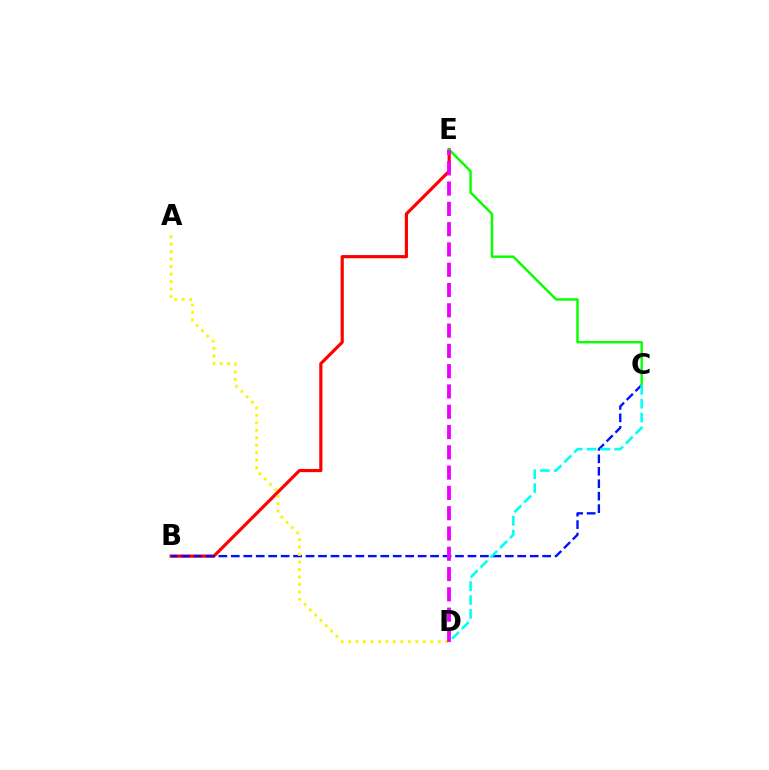{('B', 'E'): [{'color': '#ff0000', 'line_style': 'solid', 'thickness': 2.29}], ('B', 'C'): [{'color': '#0010ff', 'line_style': 'dashed', 'thickness': 1.69}], ('C', 'E'): [{'color': '#08ff00', 'line_style': 'solid', 'thickness': 1.76}], ('C', 'D'): [{'color': '#00fff6', 'line_style': 'dashed', 'thickness': 1.88}], ('A', 'D'): [{'color': '#fcf500', 'line_style': 'dotted', 'thickness': 2.03}], ('D', 'E'): [{'color': '#ee00ff', 'line_style': 'dashed', 'thickness': 2.76}]}